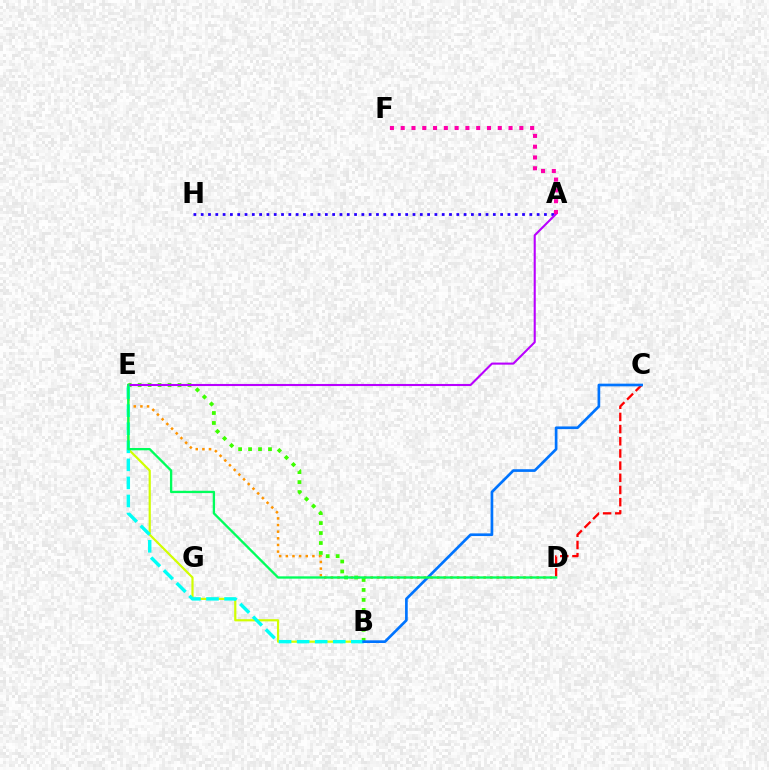{('D', 'E'): [{'color': '#ff9400', 'line_style': 'dotted', 'thickness': 1.8}, {'color': '#00ff5c', 'line_style': 'solid', 'thickness': 1.67}], ('B', 'E'): [{'color': '#d1ff00', 'line_style': 'solid', 'thickness': 1.58}, {'color': '#3dff00', 'line_style': 'dotted', 'thickness': 2.71}, {'color': '#00fff6', 'line_style': 'dashed', 'thickness': 2.45}], ('C', 'D'): [{'color': '#ff0000', 'line_style': 'dashed', 'thickness': 1.65}], ('A', 'H'): [{'color': '#2500ff', 'line_style': 'dotted', 'thickness': 1.98}], ('B', 'C'): [{'color': '#0074ff', 'line_style': 'solid', 'thickness': 1.93}], ('A', 'E'): [{'color': '#b900ff', 'line_style': 'solid', 'thickness': 1.51}], ('A', 'F'): [{'color': '#ff00ac', 'line_style': 'dotted', 'thickness': 2.93}]}